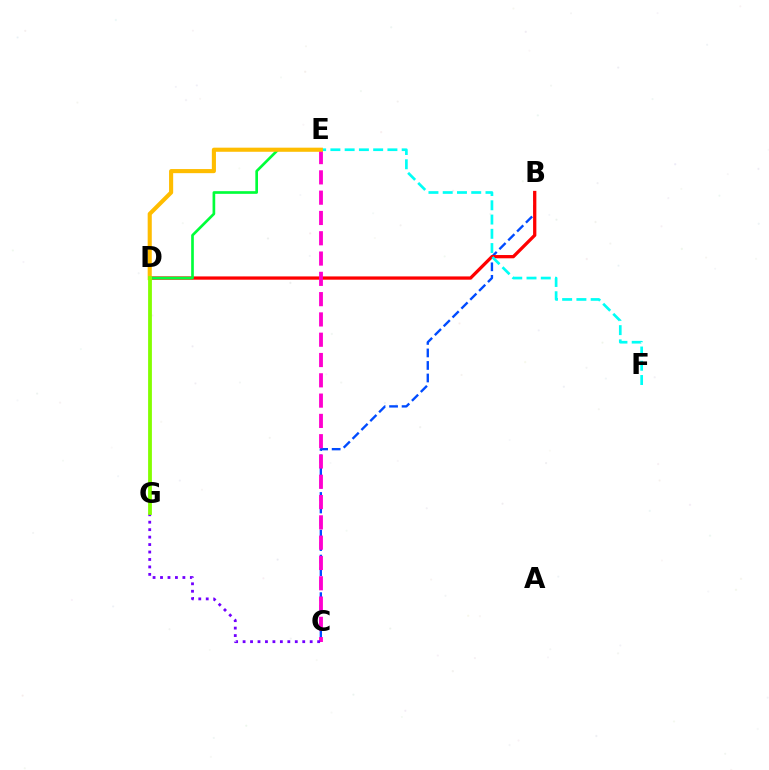{('B', 'C'): [{'color': '#004bff', 'line_style': 'dashed', 'thickness': 1.7}], ('B', 'D'): [{'color': '#ff0000', 'line_style': 'solid', 'thickness': 2.36}], ('C', 'E'): [{'color': '#ff00cf', 'line_style': 'dashed', 'thickness': 2.76}], ('D', 'E'): [{'color': '#00ff39', 'line_style': 'solid', 'thickness': 1.92}, {'color': '#ffbd00', 'line_style': 'solid', 'thickness': 2.96}], ('E', 'F'): [{'color': '#00fff6', 'line_style': 'dashed', 'thickness': 1.94}], ('C', 'G'): [{'color': '#7200ff', 'line_style': 'dotted', 'thickness': 2.03}], ('D', 'G'): [{'color': '#84ff00', 'line_style': 'solid', 'thickness': 2.74}]}